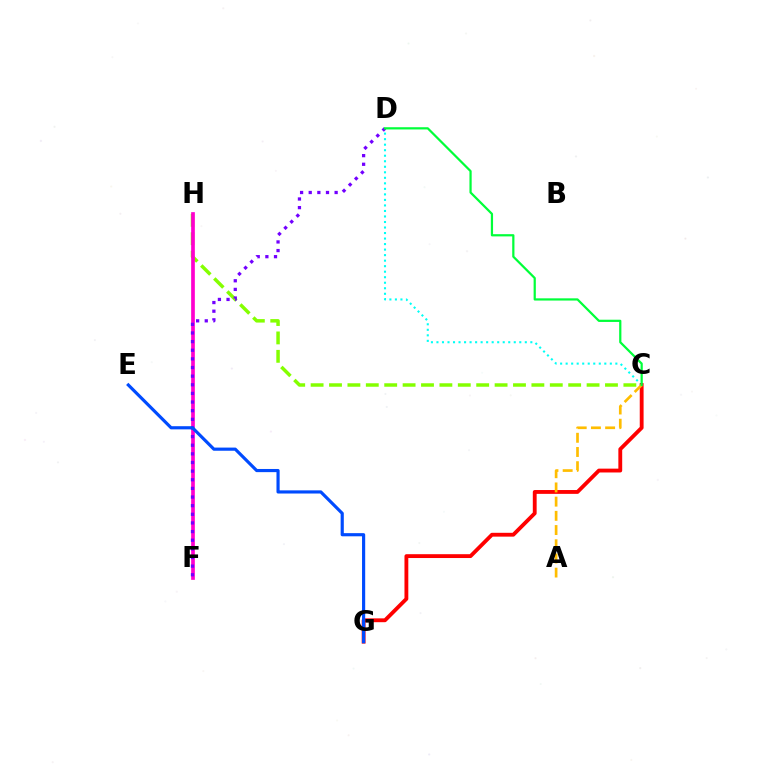{('C', 'H'): [{'color': '#84ff00', 'line_style': 'dashed', 'thickness': 2.5}], ('C', 'D'): [{'color': '#00fff6', 'line_style': 'dotted', 'thickness': 1.5}, {'color': '#00ff39', 'line_style': 'solid', 'thickness': 1.6}], ('F', 'H'): [{'color': '#ff00cf', 'line_style': 'solid', 'thickness': 2.65}], ('C', 'G'): [{'color': '#ff0000', 'line_style': 'solid', 'thickness': 2.76}], ('D', 'F'): [{'color': '#7200ff', 'line_style': 'dotted', 'thickness': 2.35}], ('A', 'C'): [{'color': '#ffbd00', 'line_style': 'dashed', 'thickness': 1.93}], ('E', 'G'): [{'color': '#004bff', 'line_style': 'solid', 'thickness': 2.28}]}